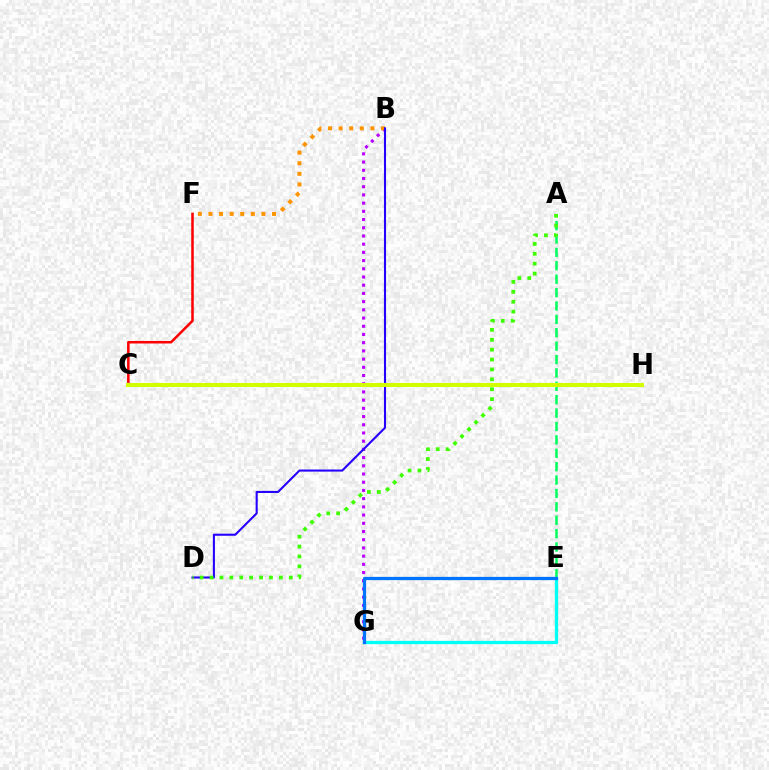{('B', 'G'): [{'color': '#b900ff', 'line_style': 'dotted', 'thickness': 2.23}], ('C', 'F'): [{'color': '#ff0000', 'line_style': 'solid', 'thickness': 1.83}], ('B', 'F'): [{'color': '#ff9400', 'line_style': 'dotted', 'thickness': 2.88}], ('A', 'E'): [{'color': '#00ff5c', 'line_style': 'dashed', 'thickness': 1.82}], ('B', 'D'): [{'color': '#2500ff', 'line_style': 'solid', 'thickness': 1.51}], ('A', 'D'): [{'color': '#3dff00', 'line_style': 'dotted', 'thickness': 2.69}], ('C', 'H'): [{'color': '#ff00ac', 'line_style': 'dashed', 'thickness': 1.81}, {'color': '#d1ff00', 'line_style': 'solid', 'thickness': 2.92}], ('E', 'G'): [{'color': '#00fff6', 'line_style': 'solid', 'thickness': 2.37}, {'color': '#0074ff', 'line_style': 'solid', 'thickness': 2.34}]}